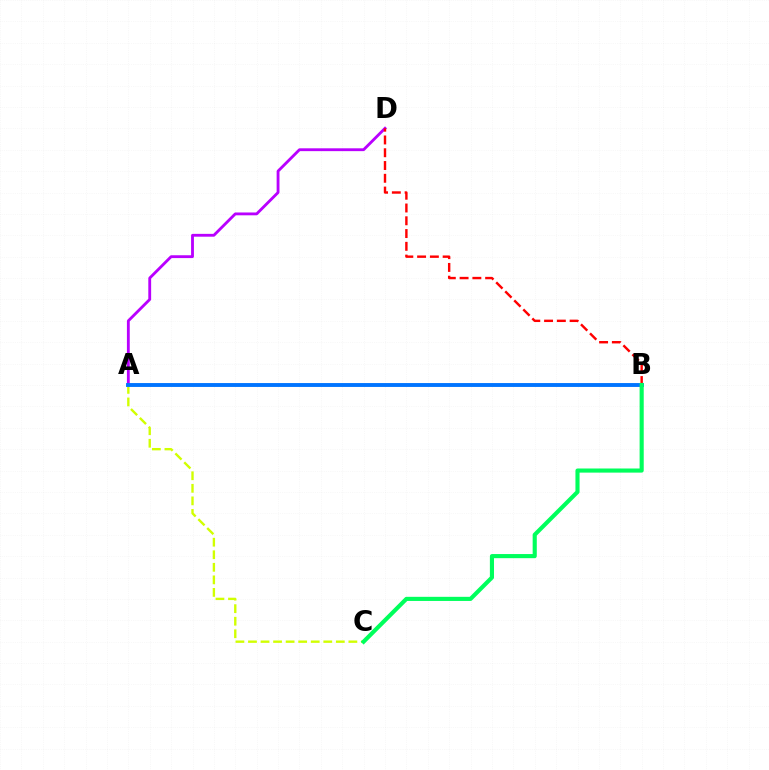{('A', 'D'): [{'color': '#b900ff', 'line_style': 'solid', 'thickness': 2.04}], ('A', 'C'): [{'color': '#d1ff00', 'line_style': 'dashed', 'thickness': 1.7}], ('A', 'B'): [{'color': '#0074ff', 'line_style': 'solid', 'thickness': 2.79}], ('B', 'D'): [{'color': '#ff0000', 'line_style': 'dashed', 'thickness': 1.74}], ('B', 'C'): [{'color': '#00ff5c', 'line_style': 'solid', 'thickness': 2.97}]}